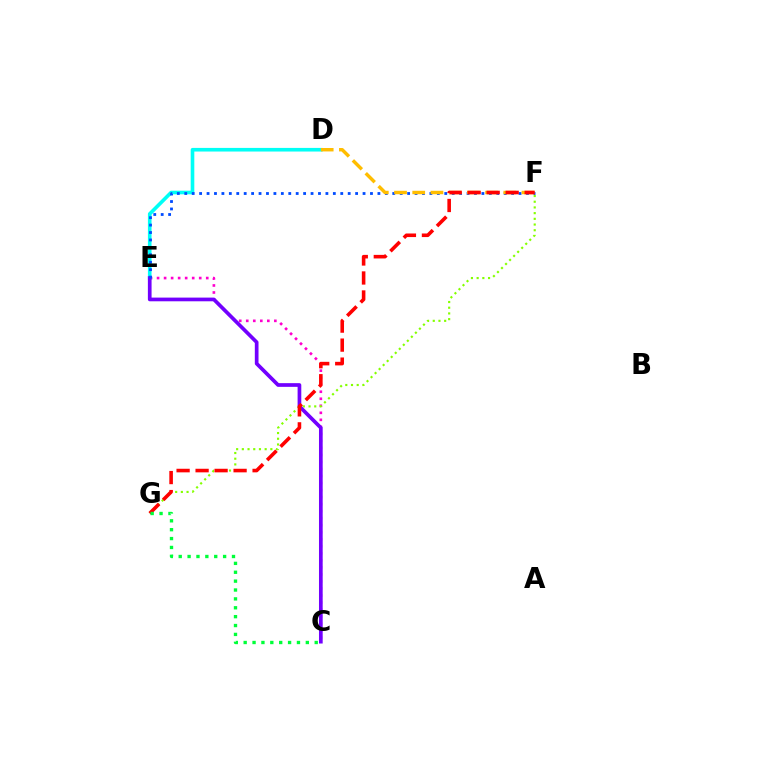{('C', 'E'): [{'color': '#ff00cf', 'line_style': 'dotted', 'thickness': 1.91}, {'color': '#7200ff', 'line_style': 'solid', 'thickness': 2.66}], ('F', 'G'): [{'color': '#84ff00', 'line_style': 'dotted', 'thickness': 1.55}, {'color': '#ff0000', 'line_style': 'dashed', 'thickness': 2.58}], ('D', 'E'): [{'color': '#00fff6', 'line_style': 'solid', 'thickness': 2.61}], ('E', 'F'): [{'color': '#004bff', 'line_style': 'dotted', 'thickness': 2.02}], ('D', 'F'): [{'color': '#ffbd00', 'line_style': 'dashed', 'thickness': 2.47}], ('C', 'G'): [{'color': '#00ff39', 'line_style': 'dotted', 'thickness': 2.41}]}